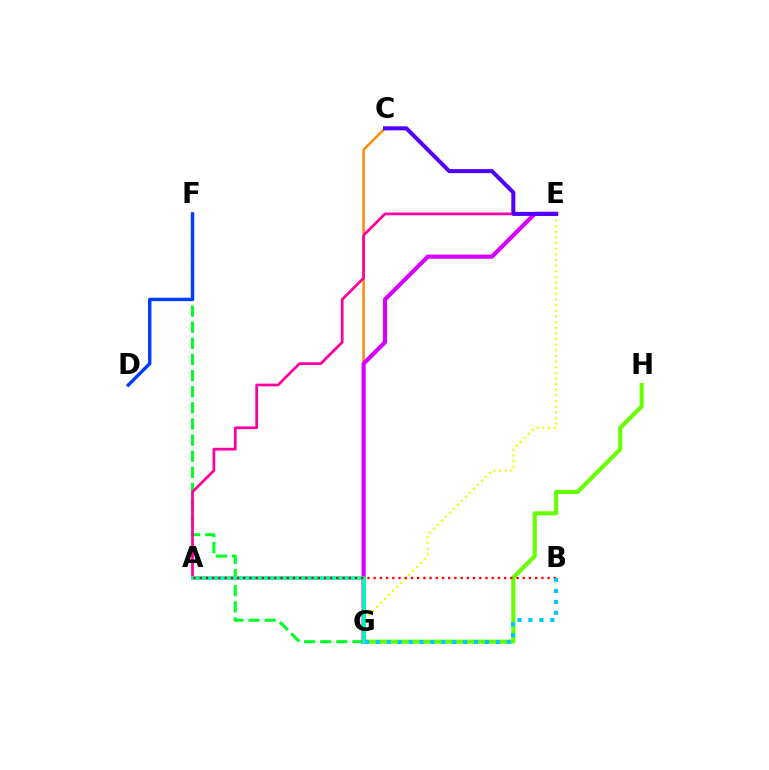{('C', 'G'): [{'color': '#ff8800', 'line_style': 'solid', 'thickness': 1.75}], ('E', 'G'): [{'color': '#eeff00', 'line_style': 'dotted', 'thickness': 1.53}, {'color': '#d600ff', 'line_style': 'solid', 'thickness': 2.99}], ('G', 'H'): [{'color': '#66ff00', 'line_style': 'solid', 'thickness': 2.96}], ('F', 'G'): [{'color': '#00ff27', 'line_style': 'dashed', 'thickness': 2.19}], ('A', 'E'): [{'color': '#ff00a0', 'line_style': 'solid', 'thickness': 1.97}], ('A', 'G'): [{'color': '#00ffaf', 'line_style': 'solid', 'thickness': 2.73}], ('D', 'F'): [{'color': '#003fff', 'line_style': 'solid', 'thickness': 2.46}], ('A', 'B'): [{'color': '#ff0000', 'line_style': 'dotted', 'thickness': 1.69}], ('B', 'G'): [{'color': '#00c7ff', 'line_style': 'dotted', 'thickness': 2.96}], ('C', 'E'): [{'color': '#4f00ff', 'line_style': 'solid', 'thickness': 2.89}]}